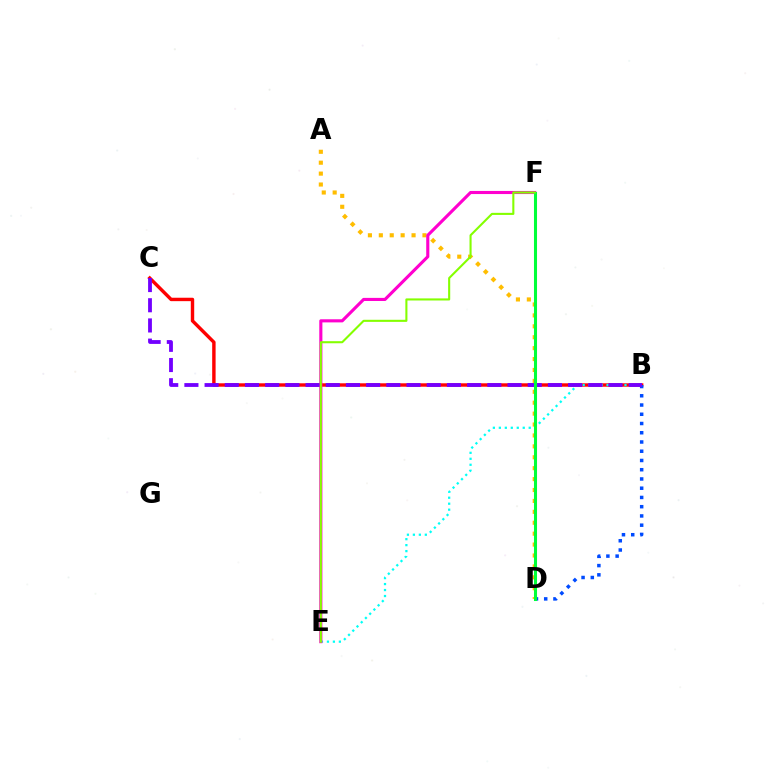{('B', 'C'): [{'color': '#ff0000', 'line_style': 'solid', 'thickness': 2.46}, {'color': '#7200ff', 'line_style': 'dashed', 'thickness': 2.74}], ('B', 'E'): [{'color': '#00fff6', 'line_style': 'dotted', 'thickness': 1.62}], ('A', 'D'): [{'color': '#ffbd00', 'line_style': 'dotted', 'thickness': 2.97}], ('E', 'F'): [{'color': '#ff00cf', 'line_style': 'solid', 'thickness': 2.24}, {'color': '#84ff00', 'line_style': 'solid', 'thickness': 1.5}], ('B', 'D'): [{'color': '#004bff', 'line_style': 'dotted', 'thickness': 2.51}], ('D', 'F'): [{'color': '#00ff39', 'line_style': 'solid', 'thickness': 2.2}]}